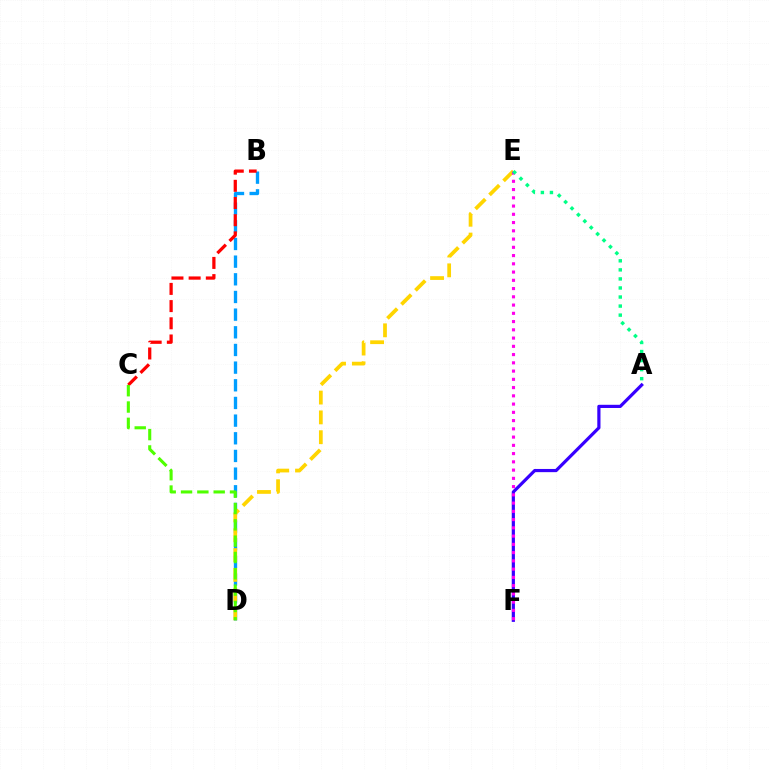{('B', 'D'): [{'color': '#009eff', 'line_style': 'dashed', 'thickness': 2.4}], ('B', 'C'): [{'color': '#ff0000', 'line_style': 'dashed', 'thickness': 2.34}], ('D', 'E'): [{'color': '#ffd500', 'line_style': 'dashed', 'thickness': 2.69}], ('A', 'F'): [{'color': '#3700ff', 'line_style': 'solid', 'thickness': 2.3}], ('C', 'D'): [{'color': '#4fff00', 'line_style': 'dashed', 'thickness': 2.22}], ('E', 'F'): [{'color': '#ff00ed', 'line_style': 'dotted', 'thickness': 2.24}], ('A', 'E'): [{'color': '#00ff86', 'line_style': 'dotted', 'thickness': 2.46}]}